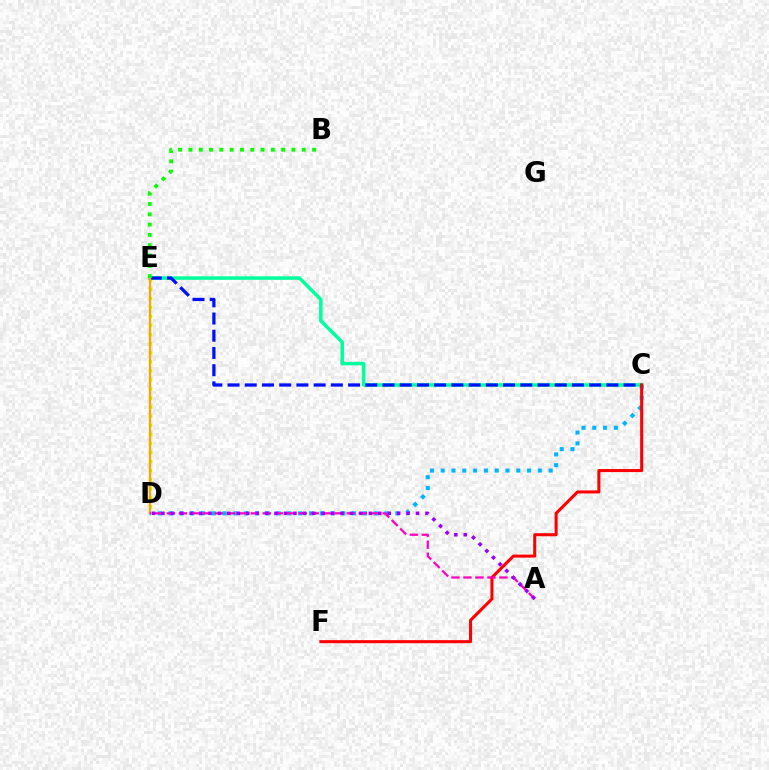{('C', 'E'): [{'color': '#00ff9d', 'line_style': 'solid', 'thickness': 2.52}, {'color': '#0010ff', 'line_style': 'dashed', 'thickness': 2.34}], ('D', 'E'): [{'color': '#b3ff00', 'line_style': 'dotted', 'thickness': 2.46}, {'color': '#ffa500', 'line_style': 'solid', 'thickness': 1.68}], ('C', 'D'): [{'color': '#00b5ff', 'line_style': 'dotted', 'thickness': 2.93}], ('C', 'F'): [{'color': '#ff0000', 'line_style': 'solid', 'thickness': 2.19}], ('A', 'D'): [{'color': '#ff00bd', 'line_style': 'dashed', 'thickness': 1.63}, {'color': '#9b00ff', 'line_style': 'dotted', 'thickness': 2.56}], ('B', 'E'): [{'color': '#08ff00', 'line_style': 'dotted', 'thickness': 2.8}]}